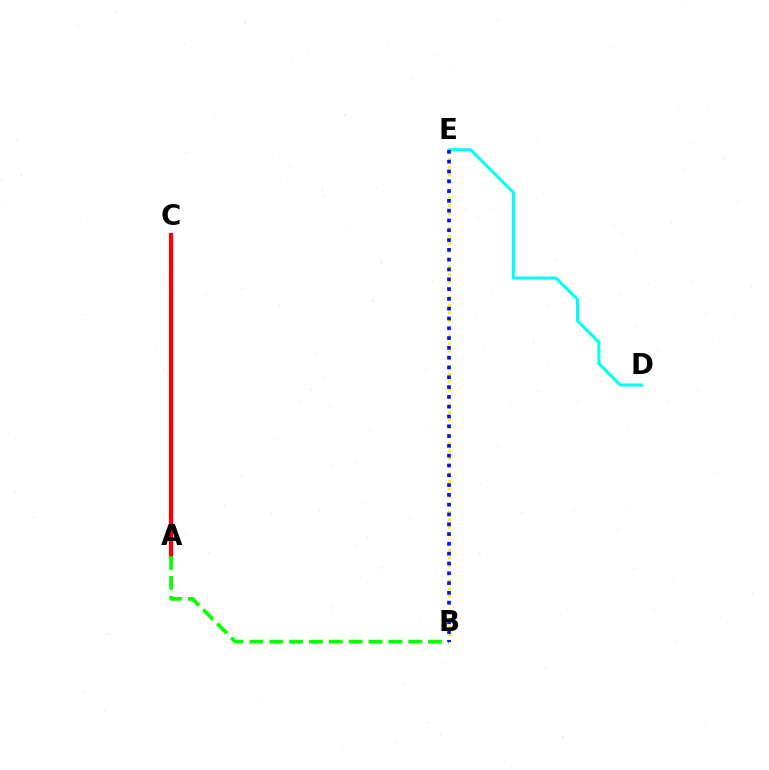{('A', 'C'): [{'color': '#ee00ff', 'line_style': 'solid', 'thickness': 2.29}, {'color': '#ff0000', 'line_style': 'solid', 'thickness': 2.98}], ('D', 'E'): [{'color': '#00fff6', 'line_style': 'solid', 'thickness': 2.18}], ('B', 'E'): [{'color': '#fcf500', 'line_style': 'dotted', 'thickness': 2.08}, {'color': '#0010ff', 'line_style': 'dotted', 'thickness': 2.66}], ('A', 'B'): [{'color': '#08ff00', 'line_style': 'dashed', 'thickness': 2.7}]}